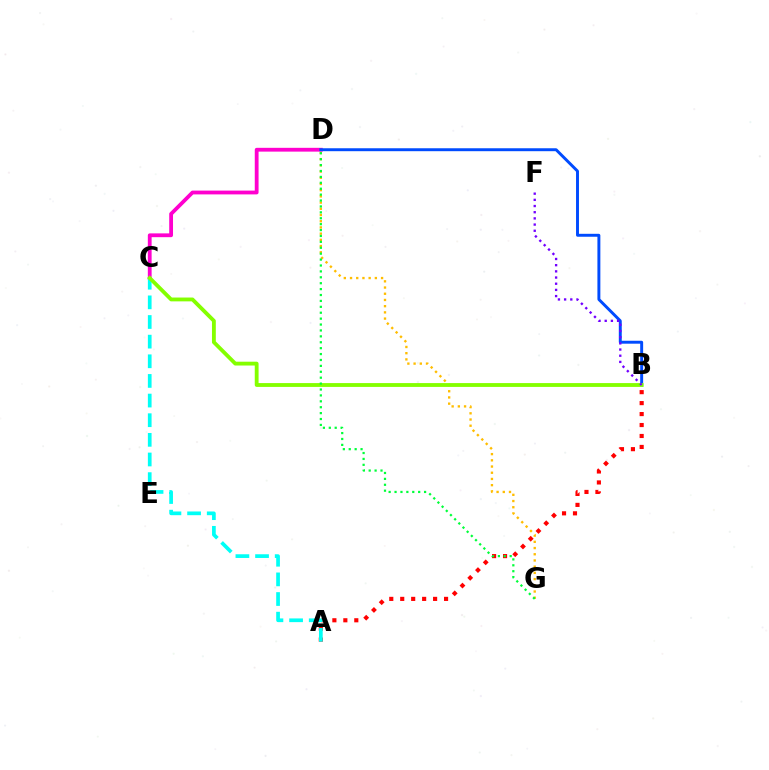{('D', 'G'): [{'color': '#ffbd00', 'line_style': 'dotted', 'thickness': 1.69}, {'color': '#00ff39', 'line_style': 'dotted', 'thickness': 1.6}], ('C', 'D'): [{'color': '#ff00cf', 'line_style': 'solid', 'thickness': 2.74}], ('A', 'B'): [{'color': '#ff0000', 'line_style': 'dotted', 'thickness': 2.98}], ('A', 'C'): [{'color': '#00fff6', 'line_style': 'dashed', 'thickness': 2.67}], ('B', 'D'): [{'color': '#004bff', 'line_style': 'solid', 'thickness': 2.12}], ('B', 'C'): [{'color': '#84ff00', 'line_style': 'solid', 'thickness': 2.76}], ('B', 'F'): [{'color': '#7200ff', 'line_style': 'dotted', 'thickness': 1.68}]}